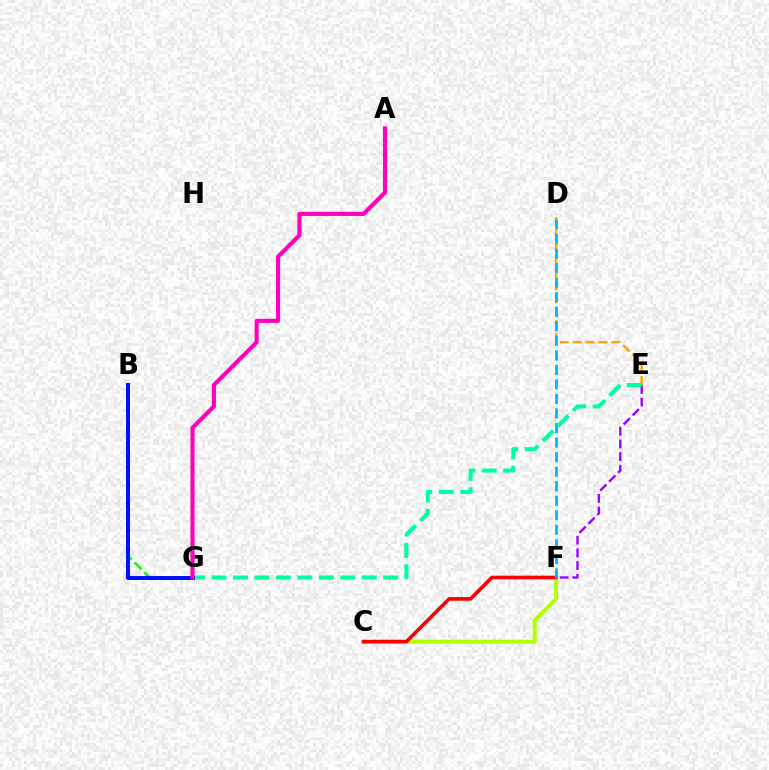{('C', 'F'): [{'color': '#b3ff00', 'line_style': 'solid', 'thickness': 2.84}, {'color': '#ff0000', 'line_style': 'solid', 'thickness': 2.62}], ('D', 'E'): [{'color': '#ffa500', 'line_style': 'dashed', 'thickness': 1.75}], ('E', 'F'): [{'color': '#9b00ff', 'line_style': 'dashed', 'thickness': 1.72}], ('B', 'G'): [{'color': '#08ff00', 'line_style': 'dashed', 'thickness': 1.85}, {'color': '#0010ff', 'line_style': 'solid', 'thickness': 2.85}], ('D', 'F'): [{'color': '#00b5ff', 'line_style': 'dashed', 'thickness': 1.98}], ('E', 'G'): [{'color': '#00ff9d', 'line_style': 'dashed', 'thickness': 2.91}], ('A', 'G'): [{'color': '#ff00bd', 'line_style': 'solid', 'thickness': 2.96}]}